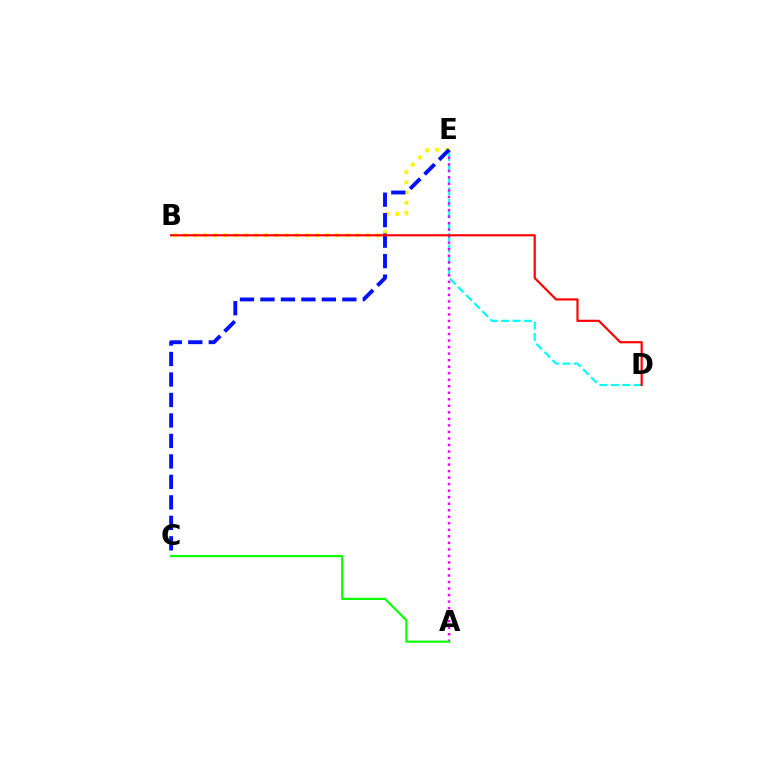{('B', 'E'): [{'color': '#fcf500', 'line_style': 'dotted', 'thickness': 2.76}], ('D', 'E'): [{'color': '#00fff6', 'line_style': 'dashed', 'thickness': 1.56}], ('A', 'E'): [{'color': '#ee00ff', 'line_style': 'dotted', 'thickness': 1.77}], ('C', 'E'): [{'color': '#0010ff', 'line_style': 'dashed', 'thickness': 2.78}], ('B', 'D'): [{'color': '#ff0000', 'line_style': 'solid', 'thickness': 1.57}], ('A', 'C'): [{'color': '#08ff00', 'line_style': 'solid', 'thickness': 1.56}]}